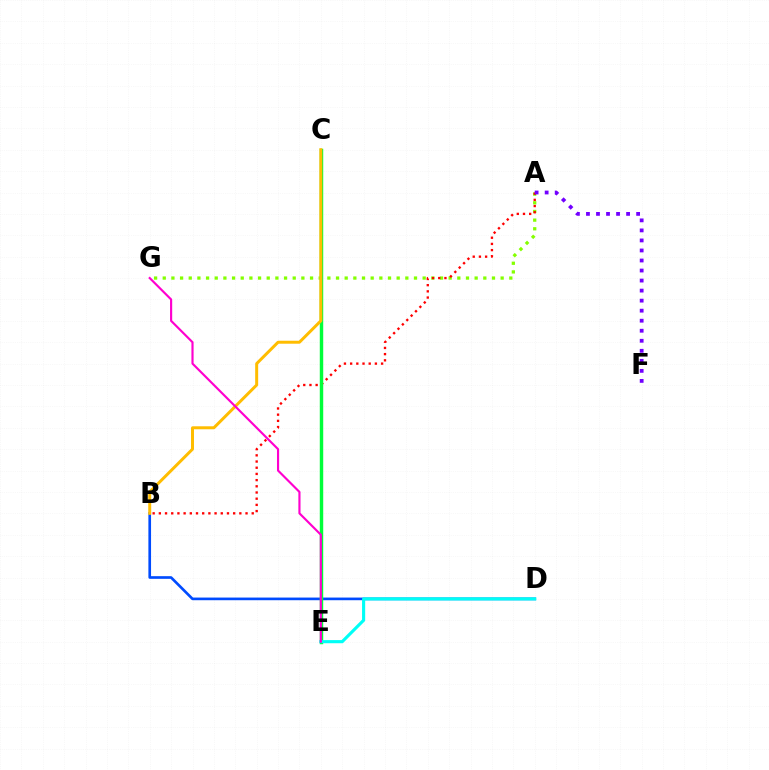{('B', 'D'): [{'color': '#004bff', 'line_style': 'solid', 'thickness': 1.92}], ('A', 'G'): [{'color': '#84ff00', 'line_style': 'dotted', 'thickness': 2.35}], ('A', 'B'): [{'color': '#ff0000', 'line_style': 'dotted', 'thickness': 1.68}], ('A', 'F'): [{'color': '#7200ff', 'line_style': 'dotted', 'thickness': 2.73}], ('C', 'E'): [{'color': '#00ff39', 'line_style': 'solid', 'thickness': 2.48}], ('B', 'C'): [{'color': '#ffbd00', 'line_style': 'solid', 'thickness': 2.15}], ('D', 'E'): [{'color': '#00fff6', 'line_style': 'solid', 'thickness': 2.25}], ('E', 'G'): [{'color': '#ff00cf', 'line_style': 'solid', 'thickness': 1.55}]}